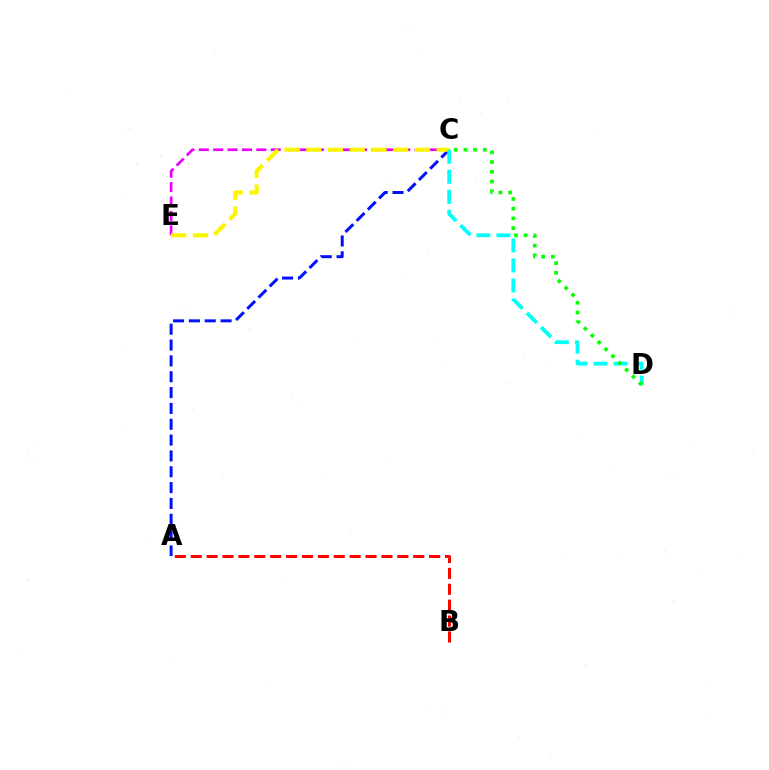{('A', 'C'): [{'color': '#0010ff', 'line_style': 'dashed', 'thickness': 2.15}], ('C', 'E'): [{'color': '#ee00ff', 'line_style': 'dashed', 'thickness': 1.95}, {'color': '#fcf500', 'line_style': 'dashed', 'thickness': 2.95}], ('C', 'D'): [{'color': '#00fff6', 'line_style': 'dashed', 'thickness': 2.72}, {'color': '#08ff00', 'line_style': 'dotted', 'thickness': 2.64}], ('A', 'B'): [{'color': '#ff0000', 'line_style': 'dashed', 'thickness': 2.16}]}